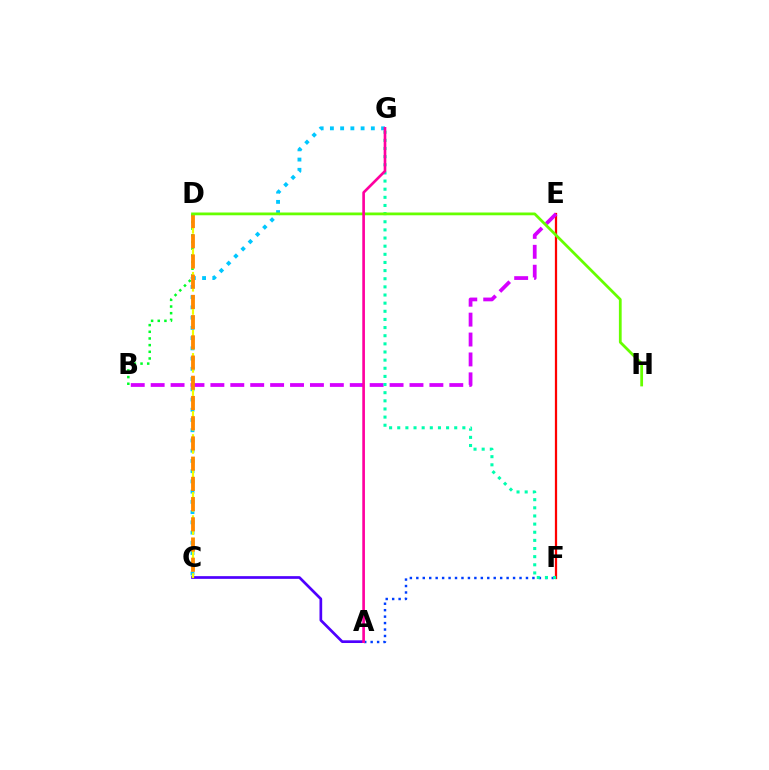{('B', 'D'): [{'color': '#00ff27', 'line_style': 'dotted', 'thickness': 1.81}], ('A', 'C'): [{'color': '#4f00ff', 'line_style': 'solid', 'thickness': 1.95}], ('E', 'F'): [{'color': '#ff0000', 'line_style': 'solid', 'thickness': 1.62}], ('C', 'G'): [{'color': '#00c7ff', 'line_style': 'dotted', 'thickness': 2.78}], ('A', 'F'): [{'color': '#003fff', 'line_style': 'dotted', 'thickness': 1.75}], ('B', 'E'): [{'color': '#d600ff', 'line_style': 'dashed', 'thickness': 2.7}], ('F', 'G'): [{'color': '#00ffaf', 'line_style': 'dotted', 'thickness': 2.21}], ('C', 'D'): [{'color': '#eeff00', 'line_style': 'dashed', 'thickness': 1.57}, {'color': '#ff8800', 'line_style': 'dashed', 'thickness': 2.75}], ('D', 'H'): [{'color': '#66ff00', 'line_style': 'solid', 'thickness': 1.99}], ('A', 'G'): [{'color': '#ff00a0', 'line_style': 'solid', 'thickness': 1.91}]}